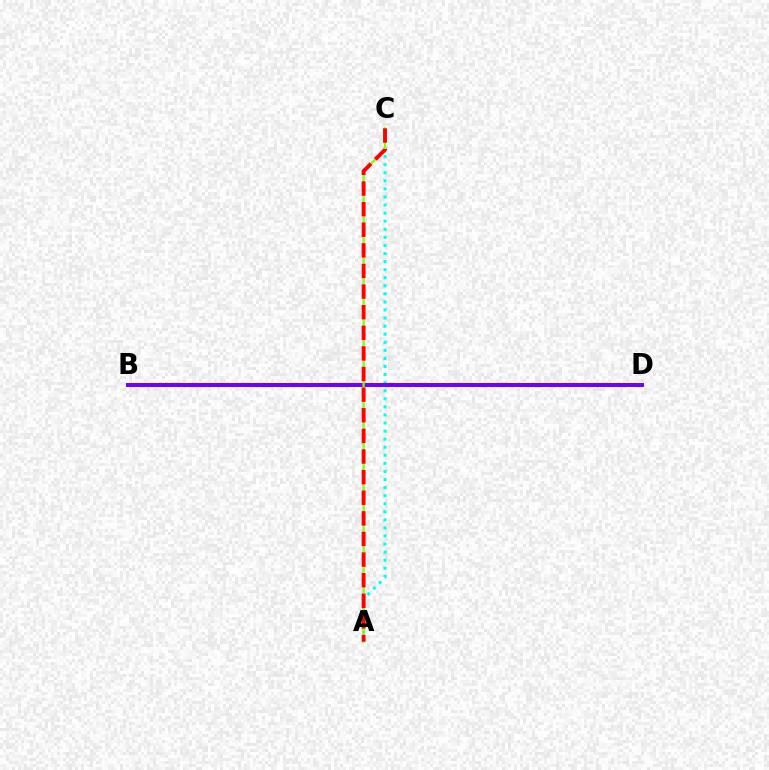{('A', 'C'): [{'color': '#00fff6', 'line_style': 'dotted', 'thickness': 2.19}, {'color': '#84ff00', 'line_style': 'solid', 'thickness': 1.64}, {'color': '#ff0000', 'line_style': 'dashed', 'thickness': 2.8}], ('B', 'D'): [{'color': '#7200ff', 'line_style': 'solid', 'thickness': 2.88}]}